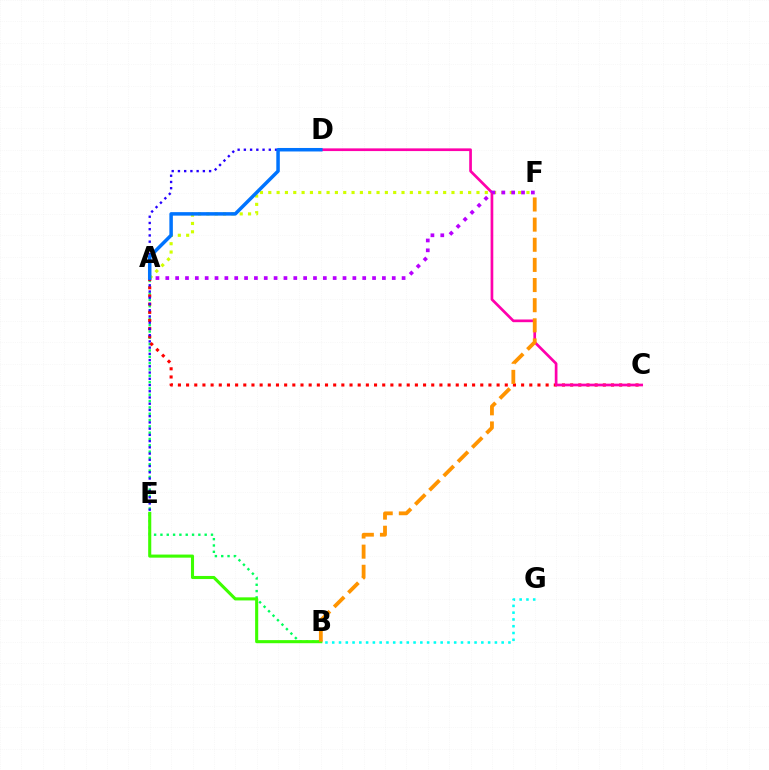{('A', 'B'): [{'color': '#00ff5c', 'line_style': 'dotted', 'thickness': 1.72}], ('A', 'C'): [{'color': '#ff0000', 'line_style': 'dotted', 'thickness': 2.22}], ('A', 'F'): [{'color': '#d1ff00', 'line_style': 'dotted', 'thickness': 2.26}, {'color': '#b900ff', 'line_style': 'dotted', 'thickness': 2.68}], ('B', 'E'): [{'color': '#3dff00', 'line_style': 'solid', 'thickness': 2.22}], ('D', 'E'): [{'color': '#2500ff', 'line_style': 'dotted', 'thickness': 1.69}], ('C', 'D'): [{'color': '#ff00ac', 'line_style': 'solid', 'thickness': 1.94}], ('B', 'F'): [{'color': '#ff9400', 'line_style': 'dashed', 'thickness': 2.74}], ('B', 'G'): [{'color': '#00fff6', 'line_style': 'dotted', 'thickness': 1.84}], ('A', 'D'): [{'color': '#0074ff', 'line_style': 'solid', 'thickness': 2.52}]}